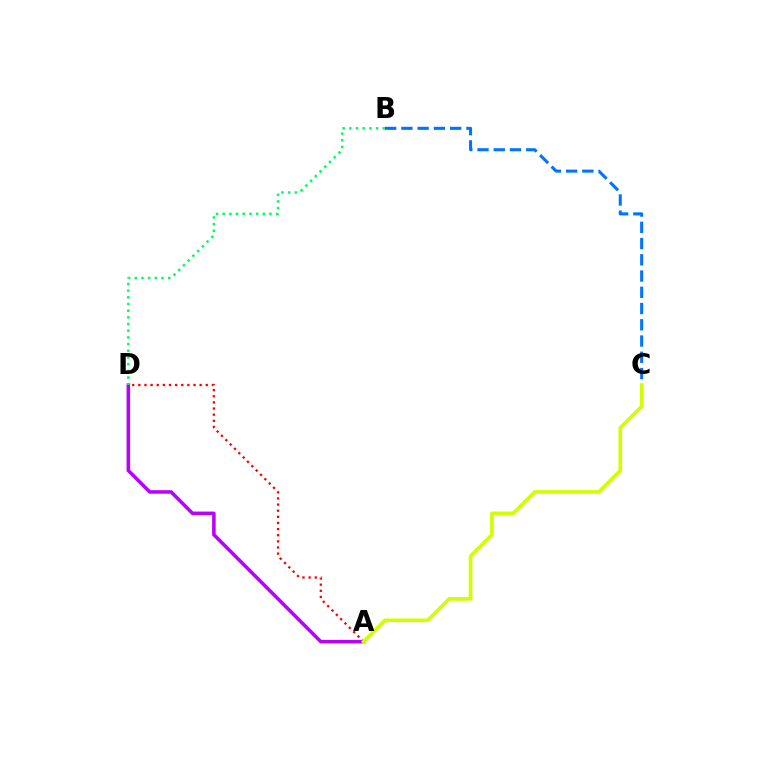{('A', 'D'): [{'color': '#ff0000', 'line_style': 'dotted', 'thickness': 1.67}, {'color': '#b900ff', 'line_style': 'solid', 'thickness': 2.55}], ('B', 'C'): [{'color': '#0074ff', 'line_style': 'dashed', 'thickness': 2.21}], ('A', 'C'): [{'color': '#d1ff00', 'line_style': 'solid', 'thickness': 2.64}], ('B', 'D'): [{'color': '#00ff5c', 'line_style': 'dotted', 'thickness': 1.82}]}